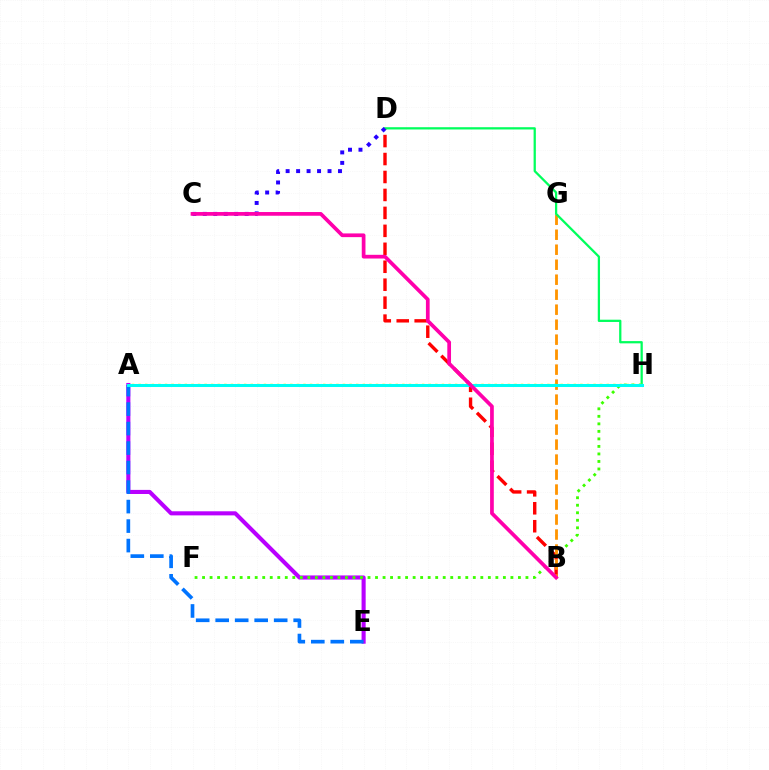{('B', 'D'): [{'color': '#ff0000', 'line_style': 'dashed', 'thickness': 2.44}], ('A', 'E'): [{'color': '#b900ff', 'line_style': 'solid', 'thickness': 2.95}, {'color': '#0074ff', 'line_style': 'dashed', 'thickness': 2.65}], ('F', 'H'): [{'color': '#3dff00', 'line_style': 'dotted', 'thickness': 2.04}], ('B', 'G'): [{'color': '#ff9400', 'line_style': 'dashed', 'thickness': 2.04}], ('D', 'H'): [{'color': '#00ff5c', 'line_style': 'solid', 'thickness': 1.63}], ('A', 'H'): [{'color': '#d1ff00', 'line_style': 'dotted', 'thickness': 1.79}, {'color': '#00fff6', 'line_style': 'solid', 'thickness': 2.17}], ('C', 'D'): [{'color': '#2500ff', 'line_style': 'dotted', 'thickness': 2.84}], ('B', 'C'): [{'color': '#ff00ac', 'line_style': 'solid', 'thickness': 2.67}]}